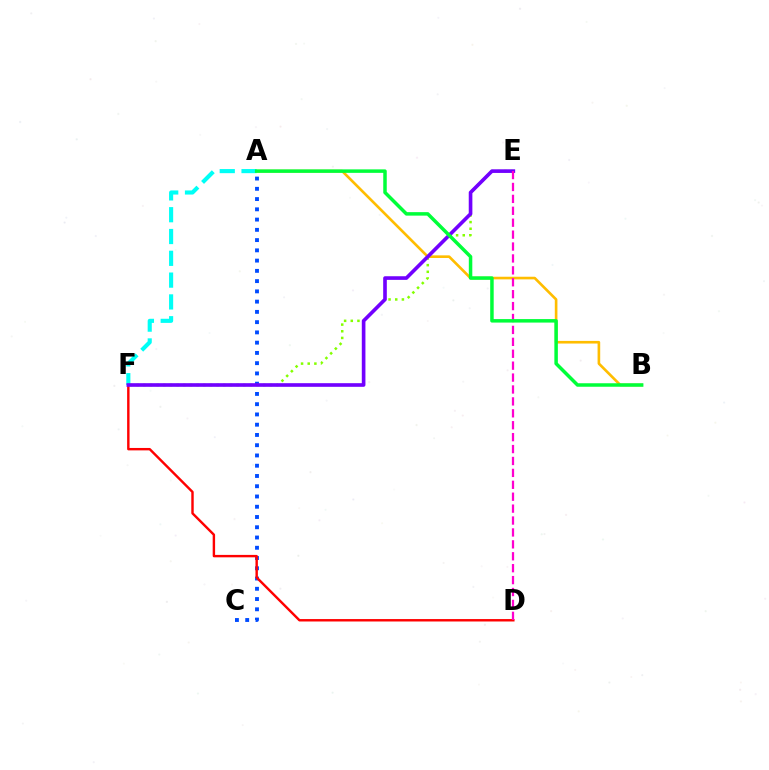{('A', 'B'): [{'color': '#ffbd00', 'line_style': 'solid', 'thickness': 1.9}, {'color': '#00ff39', 'line_style': 'solid', 'thickness': 2.51}], ('A', 'C'): [{'color': '#004bff', 'line_style': 'dotted', 'thickness': 2.79}], ('D', 'F'): [{'color': '#ff0000', 'line_style': 'solid', 'thickness': 1.74}], ('A', 'F'): [{'color': '#00fff6', 'line_style': 'dashed', 'thickness': 2.96}], ('E', 'F'): [{'color': '#84ff00', 'line_style': 'dotted', 'thickness': 1.81}, {'color': '#7200ff', 'line_style': 'solid', 'thickness': 2.62}], ('D', 'E'): [{'color': '#ff00cf', 'line_style': 'dashed', 'thickness': 1.62}]}